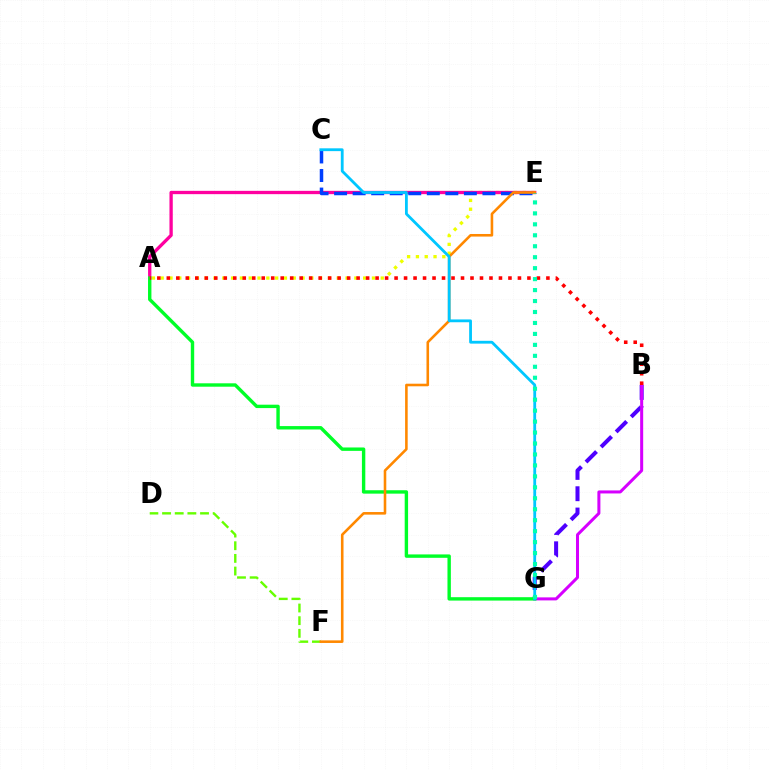{('A', 'E'): [{'color': '#eeff00', 'line_style': 'dotted', 'thickness': 2.39}, {'color': '#ff00a0', 'line_style': 'solid', 'thickness': 2.38}], ('C', 'E'): [{'color': '#003fff', 'line_style': 'dashed', 'thickness': 2.52}], ('D', 'F'): [{'color': '#66ff00', 'line_style': 'dashed', 'thickness': 1.72}], ('B', 'G'): [{'color': '#4f00ff', 'line_style': 'dashed', 'thickness': 2.89}, {'color': '#d600ff', 'line_style': 'solid', 'thickness': 2.17}], ('A', 'G'): [{'color': '#00ff27', 'line_style': 'solid', 'thickness': 2.44}], ('E', 'F'): [{'color': '#ff8800', 'line_style': 'solid', 'thickness': 1.86}], ('C', 'G'): [{'color': '#00c7ff', 'line_style': 'solid', 'thickness': 2.02}], ('A', 'B'): [{'color': '#ff0000', 'line_style': 'dotted', 'thickness': 2.58}], ('E', 'G'): [{'color': '#00ffaf', 'line_style': 'dotted', 'thickness': 2.98}]}